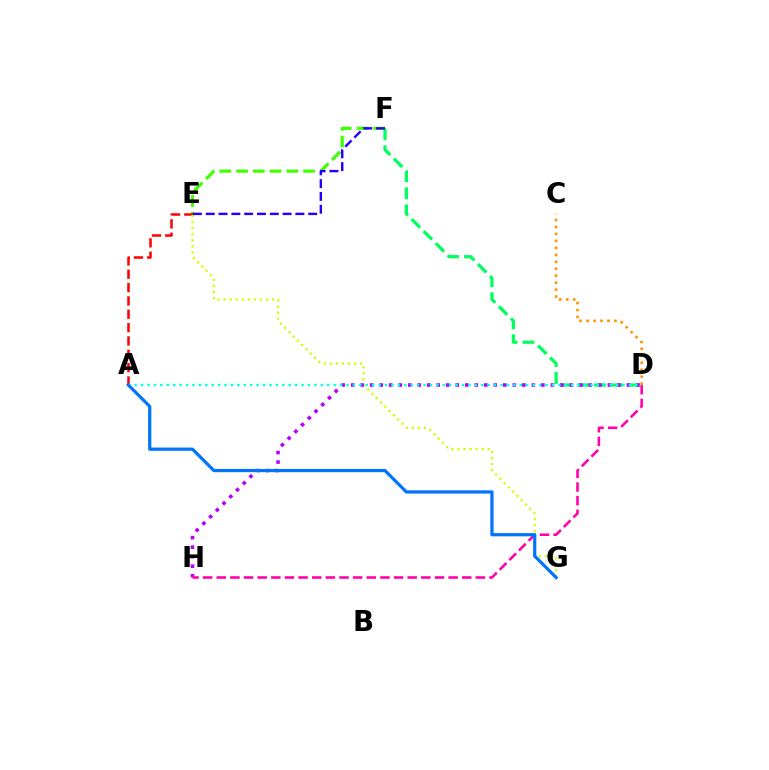{('D', 'F'): [{'color': '#00ff5c', 'line_style': 'dashed', 'thickness': 2.31}], ('E', 'F'): [{'color': '#3dff00', 'line_style': 'dashed', 'thickness': 2.27}, {'color': '#2500ff', 'line_style': 'dashed', 'thickness': 1.74}], ('A', 'E'): [{'color': '#ff0000', 'line_style': 'dashed', 'thickness': 1.81}], ('E', 'G'): [{'color': '#d1ff00', 'line_style': 'dotted', 'thickness': 1.65}], ('D', 'H'): [{'color': '#b900ff', 'line_style': 'dotted', 'thickness': 2.58}, {'color': '#ff00ac', 'line_style': 'dashed', 'thickness': 1.85}], ('A', 'D'): [{'color': '#00fff6', 'line_style': 'dotted', 'thickness': 1.74}], ('C', 'D'): [{'color': '#ff9400', 'line_style': 'dotted', 'thickness': 1.89}], ('A', 'G'): [{'color': '#0074ff', 'line_style': 'solid', 'thickness': 2.32}]}